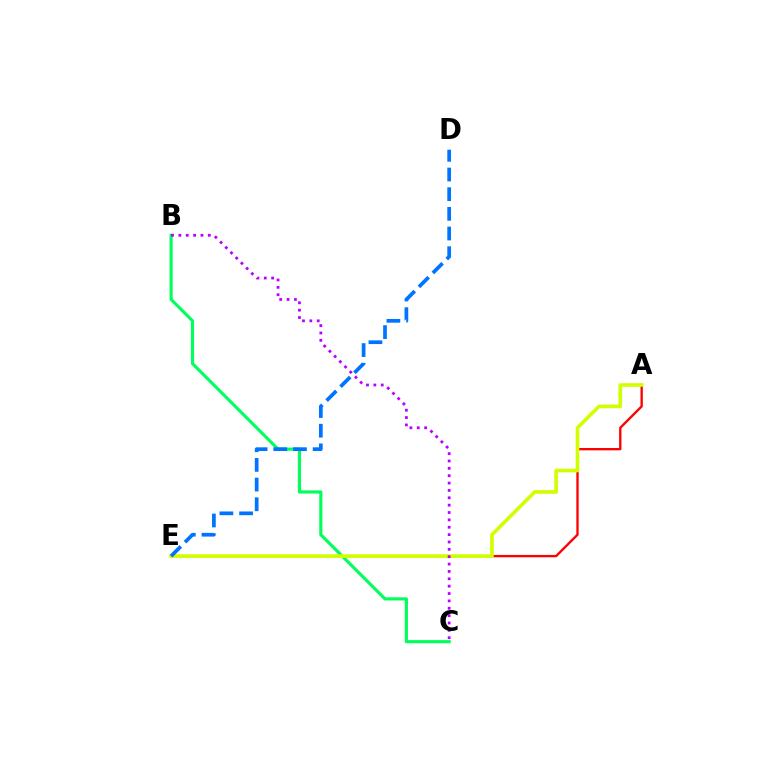{('A', 'E'): [{'color': '#ff0000', 'line_style': 'solid', 'thickness': 1.68}, {'color': '#d1ff00', 'line_style': 'solid', 'thickness': 2.62}], ('B', 'C'): [{'color': '#00ff5c', 'line_style': 'solid', 'thickness': 2.26}, {'color': '#b900ff', 'line_style': 'dotted', 'thickness': 2.0}], ('D', 'E'): [{'color': '#0074ff', 'line_style': 'dashed', 'thickness': 2.67}]}